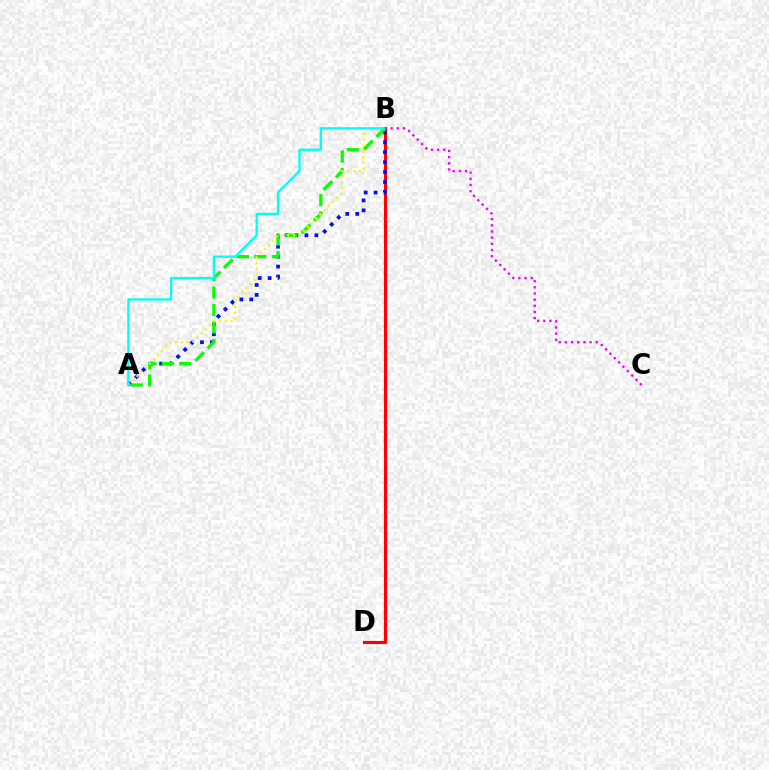{('B', 'D'): [{'color': '#ff0000', 'line_style': 'solid', 'thickness': 2.27}], ('A', 'B'): [{'color': '#0010ff', 'line_style': 'dotted', 'thickness': 2.7}, {'color': '#08ff00', 'line_style': 'dashed', 'thickness': 2.37}, {'color': '#fcf500', 'line_style': 'dotted', 'thickness': 1.59}, {'color': '#00fff6', 'line_style': 'solid', 'thickness': 1.65}], ('B', 'C'): [{'color': '#ee00ff', 'line_style': 'dotted', 'thickness': 1.67}]}